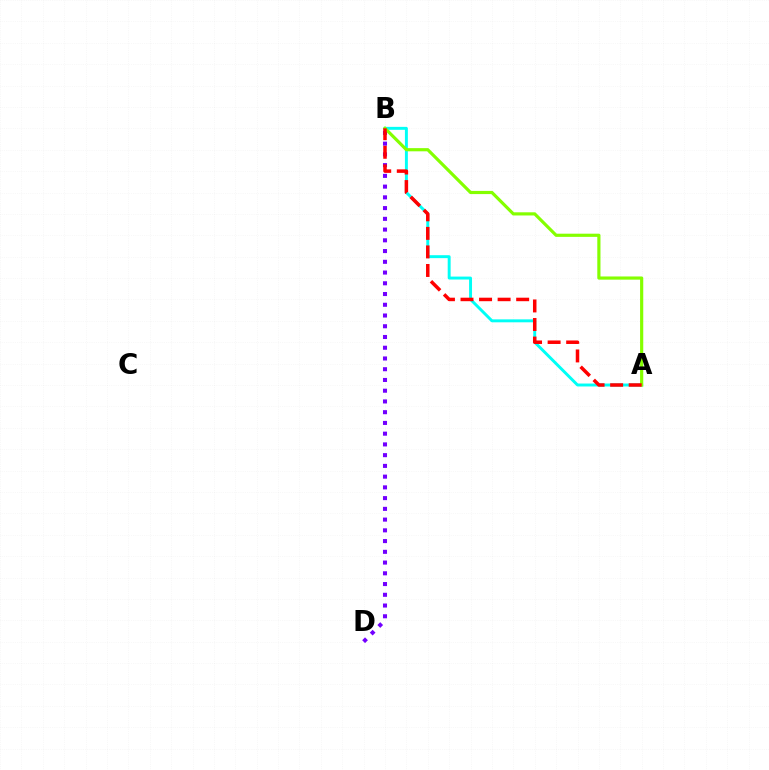{('B', 'D'): [{'color': '#7200ff', 'line_style': 'dotted', 'thickness': 2.92}], ('A', 'B'): [{'color': '#00fff6', 'line_style': 'solid', 'thickness': 2.12}, {'color': '#84ff00', 'line_style': 'solid', 'thickness': 2.29}, {'color': '#ff0000', 'line_style': 'dashed', 'thickness': 2.52}]}